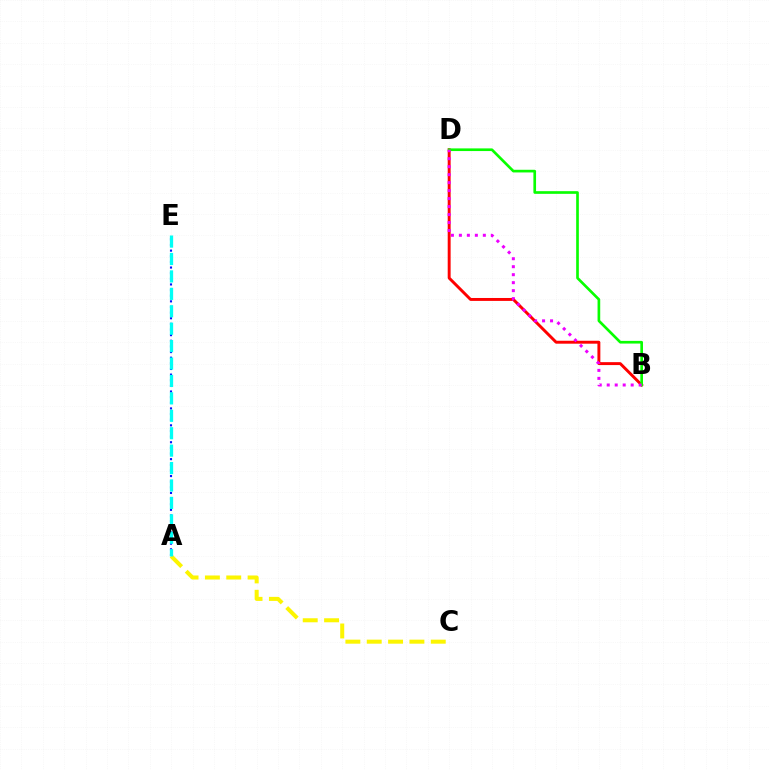{('B', 'D'): [{'color': '#ff0000', 'line_style': 'solid', 'thickness': 2.11}, {'color': '#08ff00', 'line_style': 'solid', 'thickness': 1.92}, {'color': '#ee00ff', 'line_style': 'dotted', 'thickness': 2.17}], ('A', 'C'): [{'color': '#fcf500', 'line_style': 'dashed', 'thickness': 2.9}], ('A', 'E'): [{'color': '#0010ff', 'line_style': 'dotted', 'thickness': 1.53}, {'color': '#00fff6', 'line_style': 'dashed', 'thickness': 2.37}]}